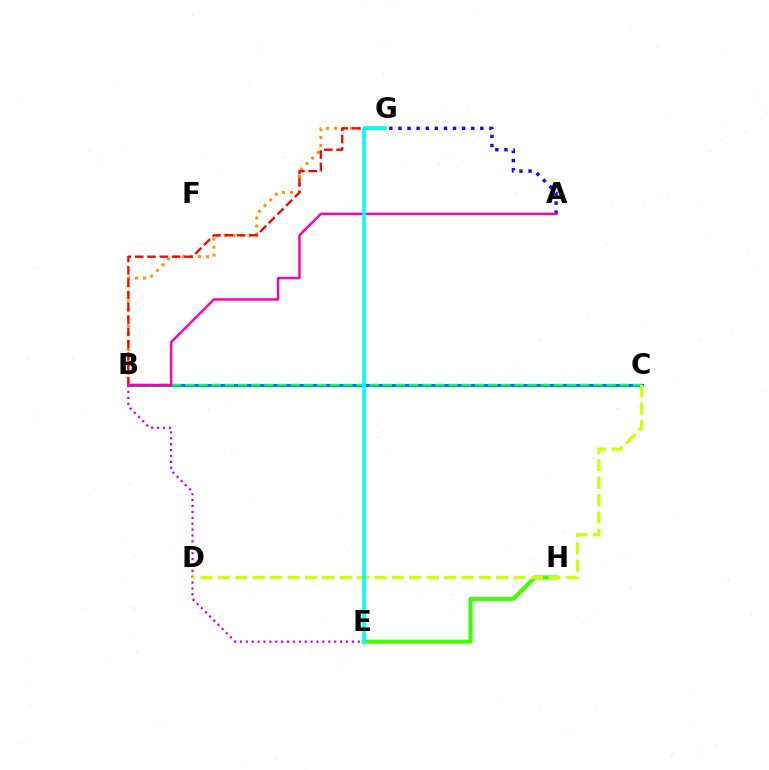{('E', 'H'): [{'color': '#3dff00', 'line_style': 'solid', 'thickness': 2.94}], ('B', 'G'): [{'color': '#ff9400', 'line_style': 'dotted', 'thickness': 2.17}, {'color': '#ff0000', 'line_style': 'dashed', 'thickness': 1.67}], ('B', 'C'): [{'color': '#0074ff', 'line_style': 'solid', 'thickness': 2.16}, {'color': '#00ff5c', 'line_style': 'dashed', 'thickness': 1.79}], ('B', 'E'): [{'color': '#b900ff', 'line_style': 'dotted', 'thickness': 1.6}], ('A', 'G'): [{'color': '#2500ff', 'line_style': 'dotted', 'thickness': 2.47}], ('C', 'D'): [{'color': '#d1ff00', 'line_style': 'dashed', 'thickness': 2.36}], ('A', 'B'): [{'color': '#ff00ac', 'line_style': 'solid', 'thickness': 1.75}], ('E', 'G'): [{'color': '#00fff6', 'line_style': 'solid', 'thickness': 2.58}]}